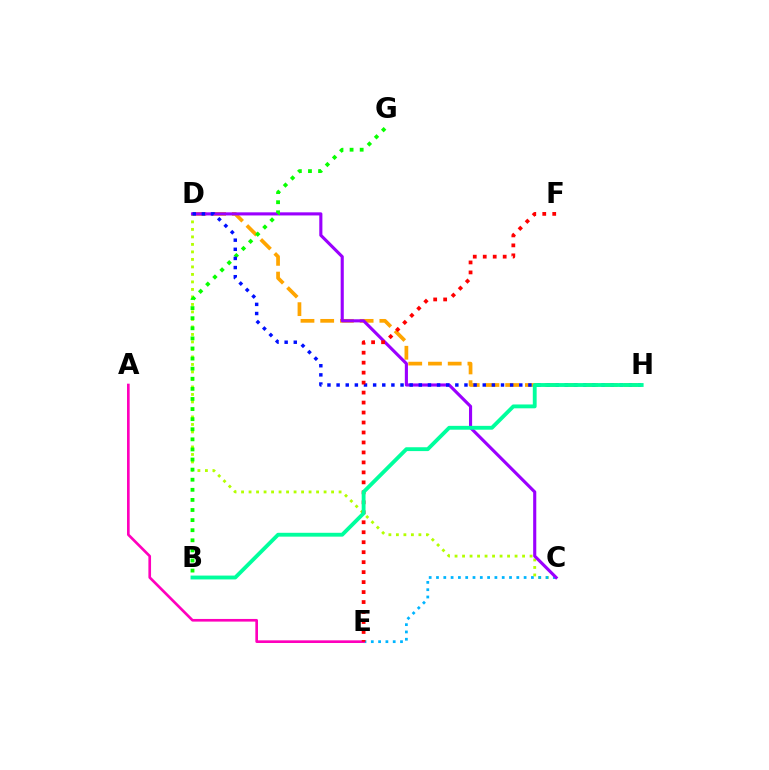{('D', 'H'): [{'color': '#ffa500', 'line_style': 'dashed', 'thickness': 2.68}, {'color': '#0010ff', 'line_style': 'dotted', 'thickness': 2.48}], ('C', 'D'): [{'color': '#b3ff00', 'line_style': 'dotted', 'thickness': 2.04}, {'color': '#9b00ff', 'line_style': 'solid', 'thickness': 2.24}], ('C', 'E'): [{'color': '#00b5ff', 'line_style': 'dotted', 'thickness': 1.98}], ('B', 'G'): [{'color': '#08ff00', 'line_style': 'dotted', 'thickness': 2.74}], ('A', 'E'): [{'color': '#ff00bd', 'line_style': 'solid', 'thickness': 1.91}], ('E', 'F'): [{'color': '#ff0000', 'line_style': 'dotted', 'thickness': 2.71}], ('B', 'H'): [{'color': '#00ff9d', 'line_style': 'solid', 'thickness': 2.77}]}